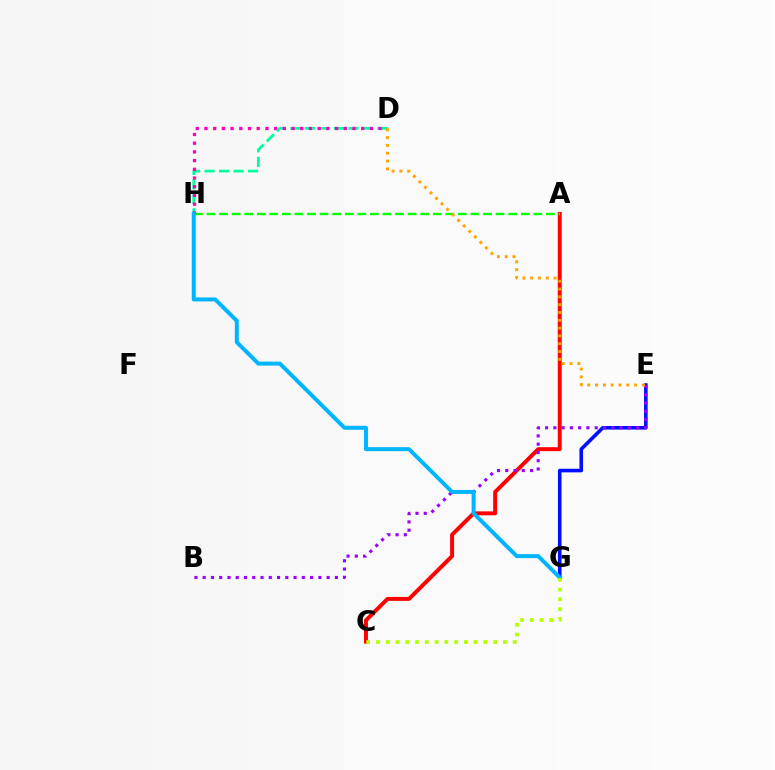{('A', 'C'): [{'color': '#ff0000', 'line_style': 'solid', 'thickness': 2.84}], ('E', 'G'): [{'color': '#0010ff', 'line_style': 'solid', 'thickness': 2.59}], ('D', 'H'): [{'color': '#00ff9d', 'line_style': 'dashed', 'thickness': 1.97}, {'color': '#ff00bd', 'line_style': 'dotted', 'thickness': 2.37}], ('A', 'H'): [{'color': '#08ff00', 'line_style': 'dashed', 'thickness': 1.71}], ('B', 'E'): [{'color': '#9b00ff', 'line_style': 'dotted', 'thickness': 2.24}], ('G', 'H'): [{'color': '#00b5ff', 'line_style': 'solid', 'thickness': 2.86}], ('C', 'G'): [{'color': '#b3ff00', 'line_style': 'dotted', 'thickness': 2.65}], ('D', 'E'): [{'color': '#ffa500', 'line_style': 'dotted', 'thickness': 2.12}]}